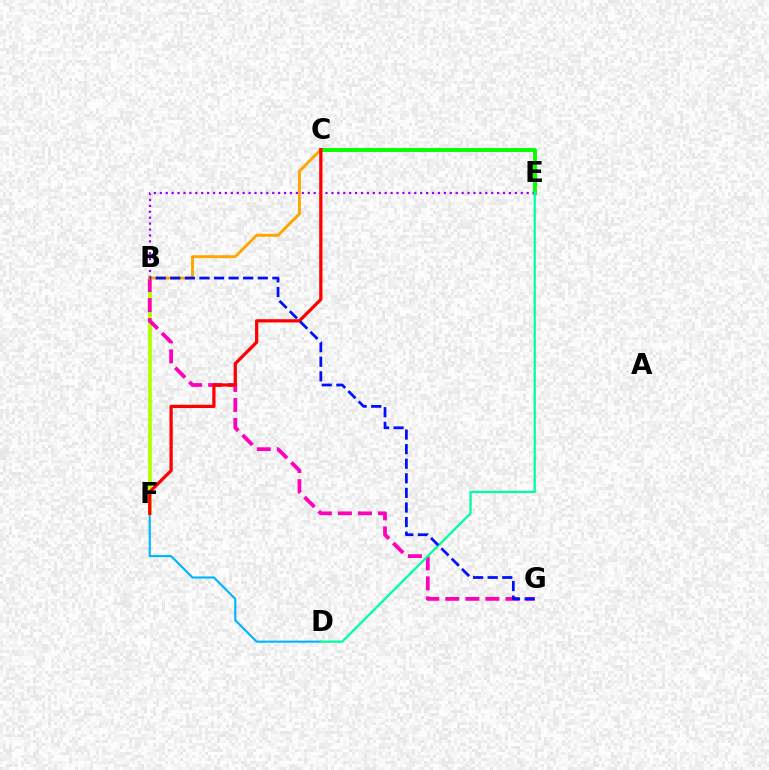{('C', 'E'): [{'color': '#08ff00', 'line_style': 'solid', 'thickness': 2.85}], ('B', 'F'): [{'color': '#b3ff00', 'line_style': 'solid', 'thickness': 2.69}], ('B', 'G'): [{'color': '#ff00bd', 'line_style': 'dashed', 'thickness': 2.72}, {'color': '#0010ff', 'line_style': 'dashed', 'thickness': 1.98}], ('B', 'E'): [{'color': '#9b00ff', 'line_style': 'dotted', 'thickness': 1.61}], ('D', 'F'): [{'color': '#00b5ff', 'line_style': 'solid', 'thickness': 1.53}], ('B', 'C'): [{'color': '#ffa500', 'line_style': 'solid', 'thickness': 2.08}], ('C', 'F'): [{'color': '#ff0000', 'line_style': 'solid', 'thickness': 2.35}], ('D', 'E'): [{'color': '#00ff9d', 'line_style': 'solid', 'thickness': 1.63}]}